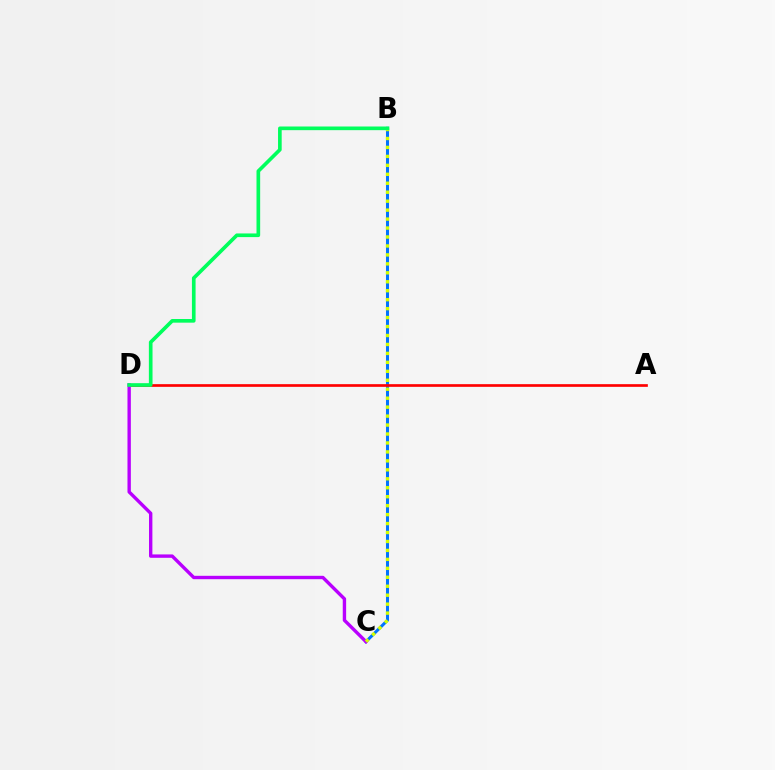{('B', 'C'): [{'color': '#0074ff', 'line_style': 'solid', 'thickness': 2.17}, {'color': '#d1ff00', 'line_style': 'dotted', 'thickness': 2.43}], ('A', 'D'): [{'color': '#ff0000', 'line_style': 'solid', 'thickness': 1.93}], ('C', 'D'): [{'color': '#b900ff', 'line_style': 'solid', 'thickness': 2.43}], ('B', 'D'): [{'color': '#00ff5c', 'line_style': 'solid', 'thickness': 2.63}]}